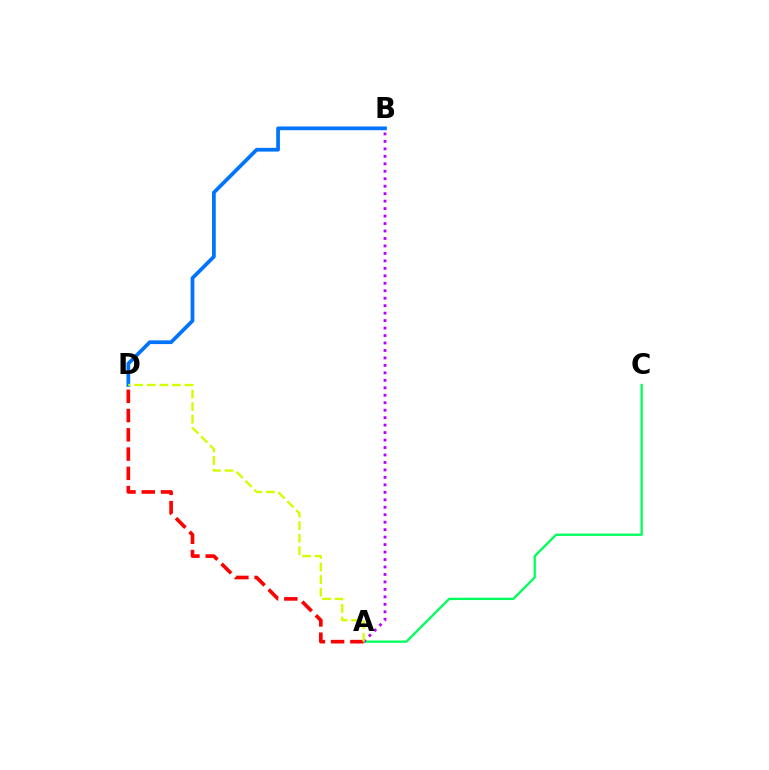{('A', 'C'): [{'color': '#00ff5c', 'line_style': 'solid', 'thickness': 1.67}], ('B', 'D'): [{'color': '#0074ff', 'line_style': 'solid', 'thickness': 2.68}], ('A', 'B'): [{'color': '#b900ff', 'line_style': 'dotted', 'thickness': 2.03}], ('A', 'D'): [{'color': '#ff0000', 'line_style': 'dashed', 'thickness': 2.62}, {'color': '#d1ff00', 'line_style': 'dashed', 'thickness': 1.71}]}